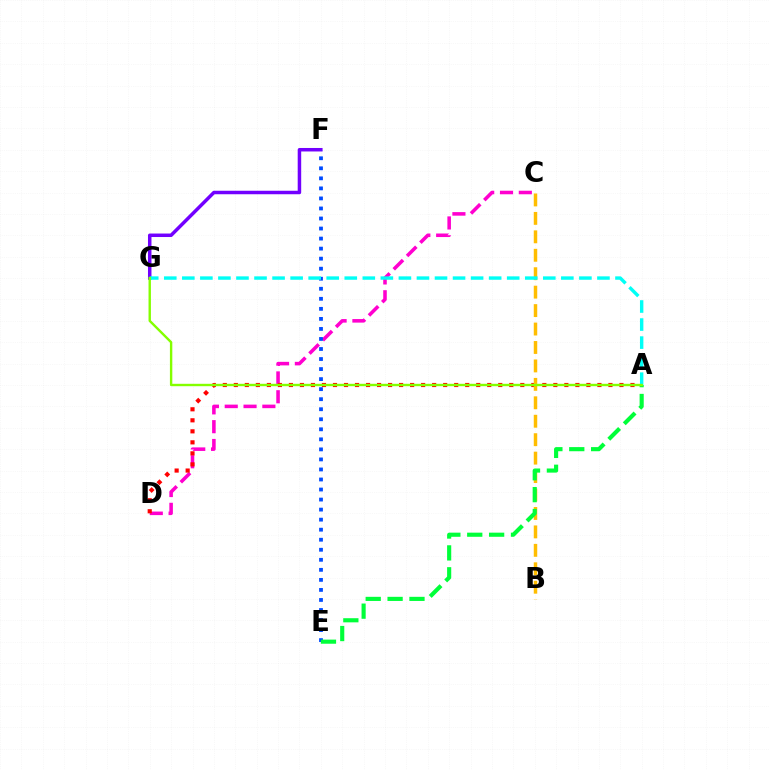{('C', 'D'): [{'color': '#ff00cf', 'line_style': 'dashed', 'thickness': 2.56}], ('A', 'D'): [{'color': '#ff0000', 'line_style': 'dotted', 'thickness': 2.99}], ('F', 'G'): [{'color': '#7200ff', 'line_style': 'solid', 'thickness': 2.51}], ('B', 'C'): [{'color': '#ffbd00', 'line_style': 'dashed', 'thickness': 2.51}], ('E', 'F'): [{'color': '#004bff', 'line_style': 'dotted', 'thickness': 2.73}], ('A', 'E'): [{'color': '#00ff39', 'line_style': 'dashed', 'thickness': 2.97}], ('A', 'G'): [{'color': '#00fff6', 'line_style': 'dashed', 'thickness': 2.45}, {'color': '#84ff00', 'line_style': 'solid', 'thickness': 1.72}]}